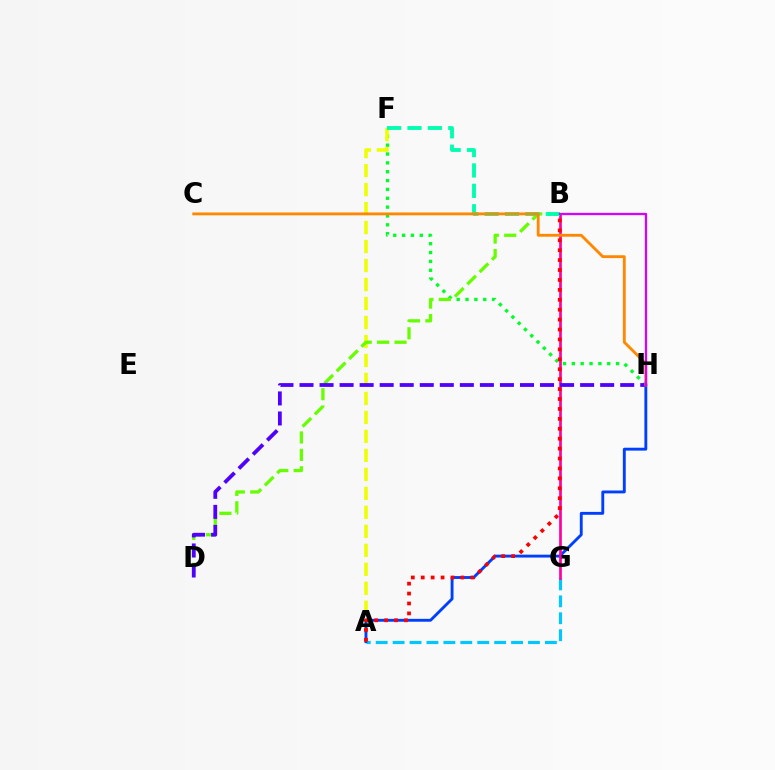{('F', 'H'): [{'color': '#00ff27', 'line_style': 'dotted', 'thickness': 2.4}], ('A', 'G'): [{'color': '#00c7ff', 'line_style': 'dashed', 'thickness': 2.3}], ('A', 'F'): [{'color': '#eeff00', 'line_style': 'dashed', 'thickness': 2.58}], ('A', 'H'): [{'color': '#003fff', 'line_style': 'solid', 'thickness': 2.07}], ('B', 'D'): [{'color': '#66ff00', 'line_style': 'dashed', 'thickness': 2.37}], ('B', 'G'): [{'color': '#ff00a0', 'line_style': 'solid', 'thickness': 1.95}], ('B', 'F'): [{'color': '#00ffaf', 'line_style': 'dashed', 'thickness': 2.77}], ('D', 'H'): [{'color': '#4f00ff', 'line_style': 'dashed', 'thickness': 2.72}], ('C', 'H'): [{'color': '#ff8800', 'line_style': 'solid', 'thickness': 2.05}], ('A', 'B'): [{'color': '#ff0000', 'line_style': 'dotted', 'thickness': 2.7}], ('B', 'H'): [{'color': '#d600ff', 'line_style': 'solid', 'thickness': 1.64}]}